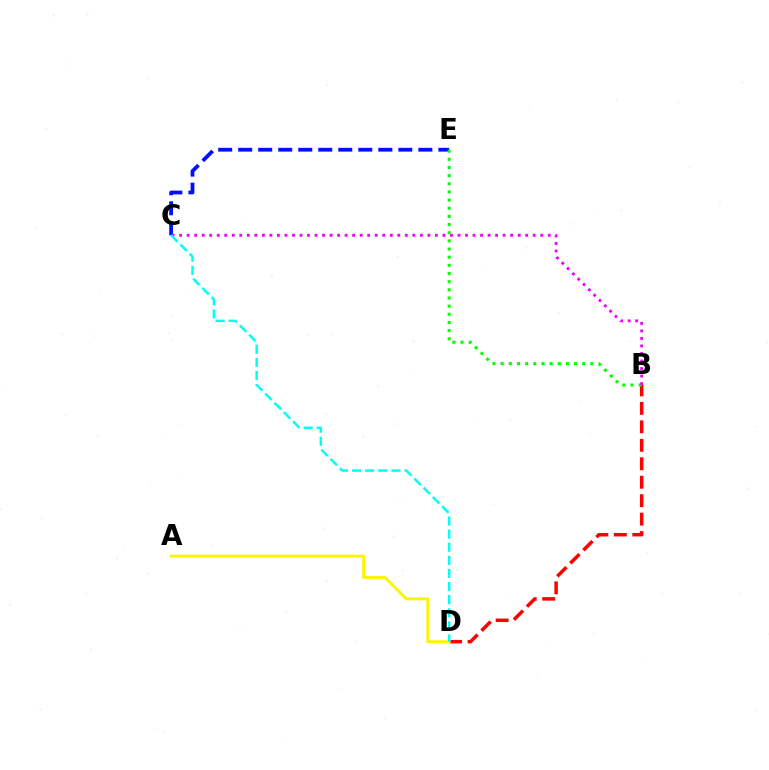{('B', 'D'): [{'color': '#ff0000', 'line_style': 'dashed', 'thickness': 2.51}], ('C', 'E'): [{'color': '#0010ff', 'line_style': 'dashed', 'thickness': 2.72}], ('B', 'E'): [{'color': '#08ff00', 'line_style': 'dotted', 'thickness': 2.22}], ('B', 'C'): [{'color': '#ee00ff', 'line_style': 'dotted', 'thickness': 2.04}], ('A', 'D'): [{'color': '#fcf500', 'line_style': 'solid', 'thickness': 2.08}], ('C', 'D'): [{'color': '#00fff6', 'line_style': 'dashed', 'thickness': 1.78}]}